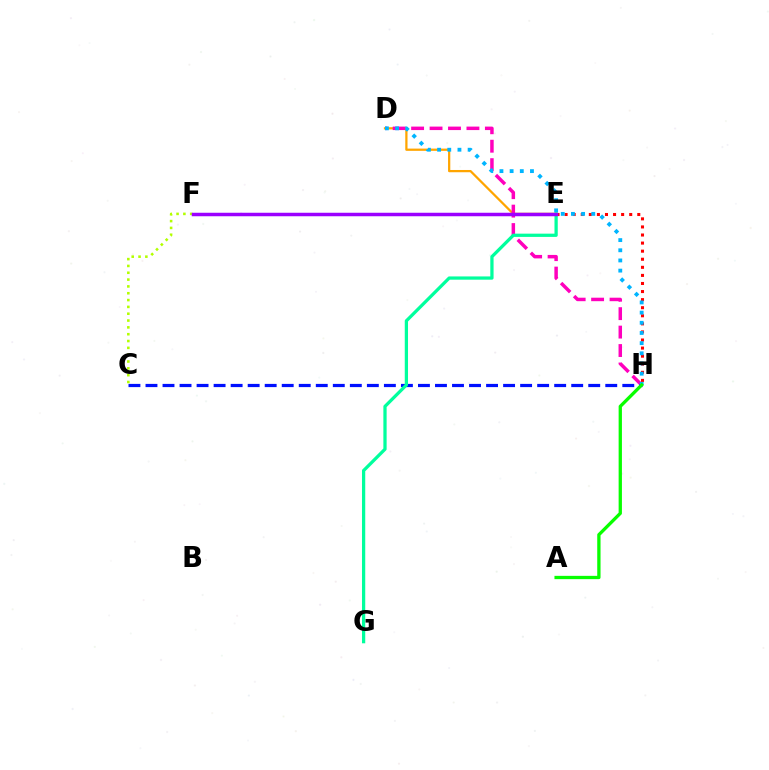{('D', 'E'): [{'color': '#ffa500', 'line_style': 'solid', 'thickness': 1.62}], ('D', 'H'): [{'color': '#ff00bd', 'line_style': 'dashed', 'thickness': 2.51}, {'color': '#00b5ff', 'line_style': 'dotted', 'thickness': 2.76}], ('E', 'H'): [{'color': '#ff0000', 'line_style': 'dotted', 'thickness': 2.19}], ('C', 'H'): [{'color': '#0010ff', 'line_style': 'dashed', 'thickness': 2.31}], ('E', 'G'): [{'color': '#00ff9d', 'line_style': 'solid', 'thickness': 2.34}], ('C', 'F'): [{'color': '#b3ff00', 'line_style': 'dotted', 'thickness': 1.85}], ('A', 'H'): [{'color': '#08ff00', 'line_style': 'solid', 'thickness': 2.37}], ('E', 'F'): [{'color': '#9b00ff', 'line_style': 'solid', 'thickness': 2.51}]}